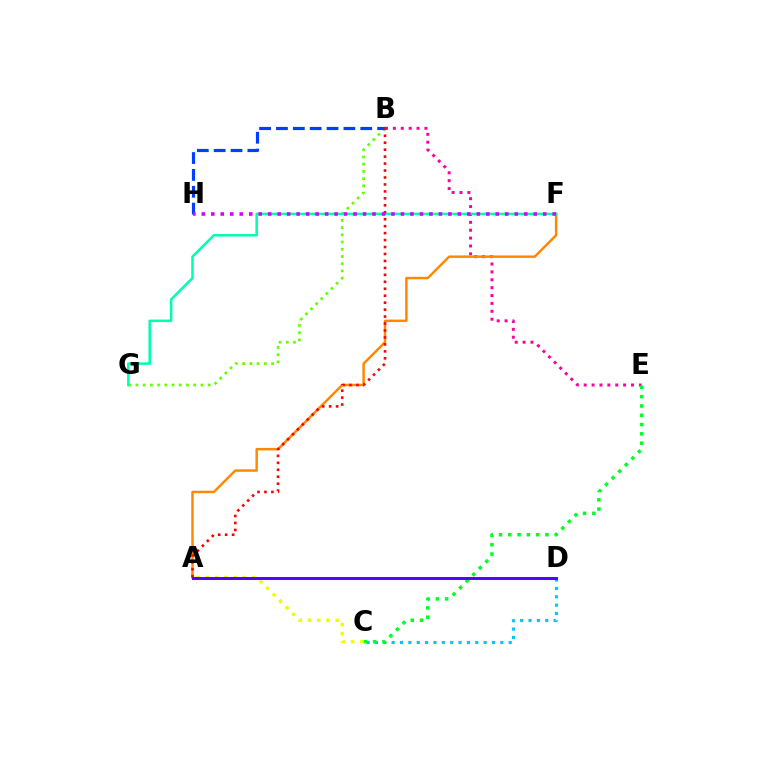{('B', 'E'): [{'color': '#ff00a0', 'line_style': 'dotted', 'thickness': 2.14}], ('B', 'G'): [{'color': '#66ff00', 'line_style': 'dotted', 'thickness': 1.96}], ('C', 'D'): [{'color': '#00c7ff', 'line_style': 'dotted', 'thickness': 2.27}], ('A', 'F'): [{'color': '#ff8800', 'line_style': 'solid', 'thickness': 1.77}], ('A', 'C'): [{'color': '#eeff00', 'line_style': 'dotted', 'thickness': 2.51}], ('B', 'H'): [{'color': '#003fff', 'line_style': 'dashed', 'thickness': 2.29}], ('F', 'G'): [{'color': '#00ffaf', 'line_style': 'solid', 'thickness': 1.82}], ('C', 'E'): [{'color': '#00ff27', 'line_style': 'dotted', 'thickness': 2.53}], ('A', 'B'): [{'color': '#ff0000', 'line_style': 'dotted', 'thickness': 1.89}], ('F', 'H'): [{'color': '#d600ff', 'line_style': 'dotted', 'thickness': 2.58}], ('A', 'D'): [{'color': '#4f00ff', 'line_style': 'solid', 'thickness': 2.11}]}